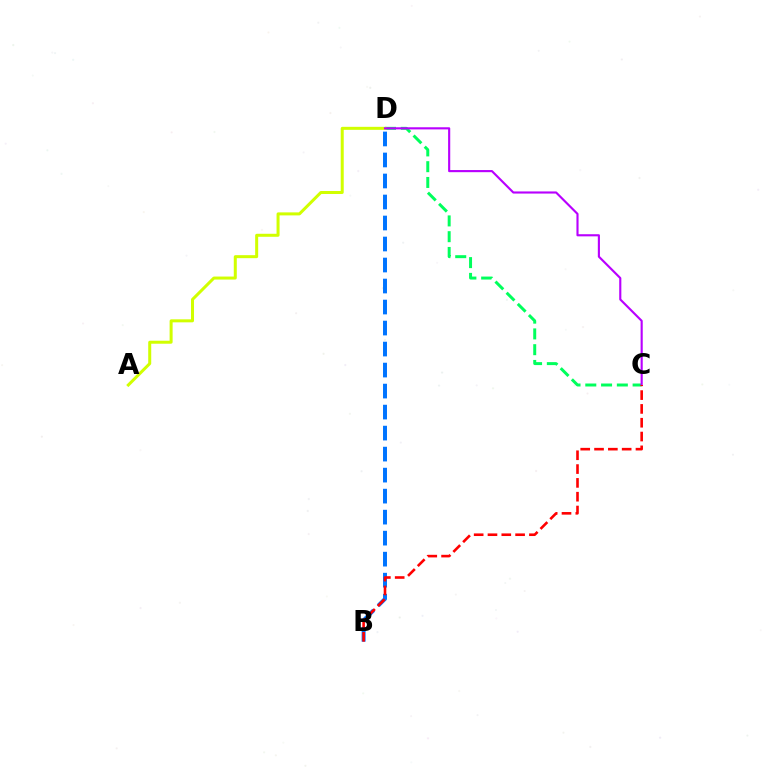{('C', 'D'): [{'color': '#00ff5c', 'line_style': 'dashed', 'thickness': 2.14}, {'color': '#b900ff', 'line_style': 'solid', 'thickness': 1.54}], ('A', 'D'): [{'color': '#d1ff00', 'line_style': 'solid', 'thickness': 2.17}], ('B', 'D'): [{'color': '#0074ff', 'line_style': 'dashed', 'thickness': 2.85}], ('B', 'C'): [{'color': '#ff0000', 'line_style': 'dashed', 'thickness': 1.88}]}